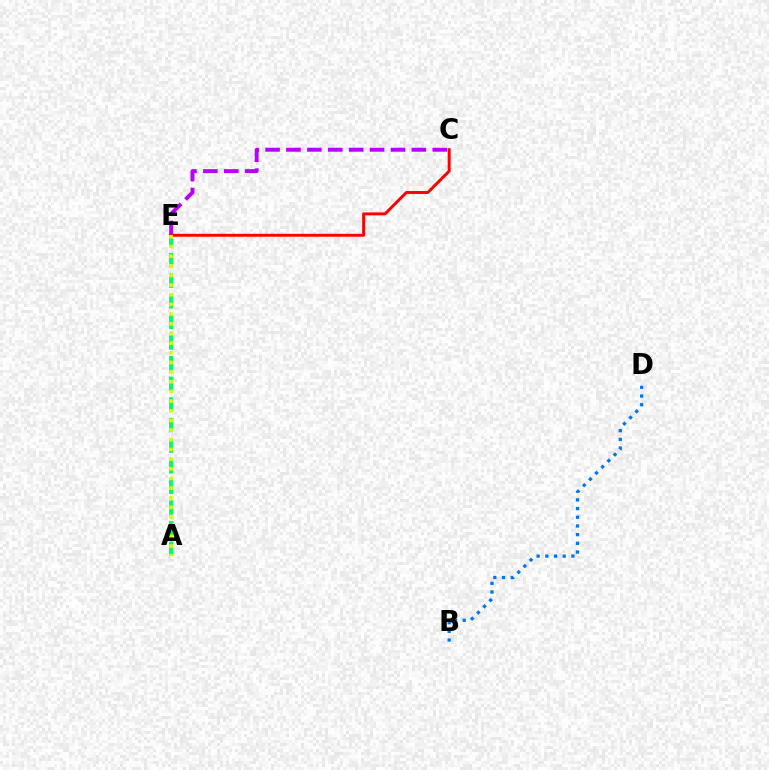{('A', 'E'): [{'color': '#00ff5c', 'line_style': 'dashed', 'thickness': 2.8}, {'color': '#d1ff00', 'line_style': 'dotted', 'thickness': 2.63}], ('C', 'E'): [{'color': '#b900ff', 'line_style': 'dashed', 'thickness': 2.84}, {'color': '#ff0000', 'line_style': 'solid', 'thickness': 2.12}], ('B', 'D'): [{'color': '#0074ff', 'line_style': 'dotted', 'thickness': 2.36}]}